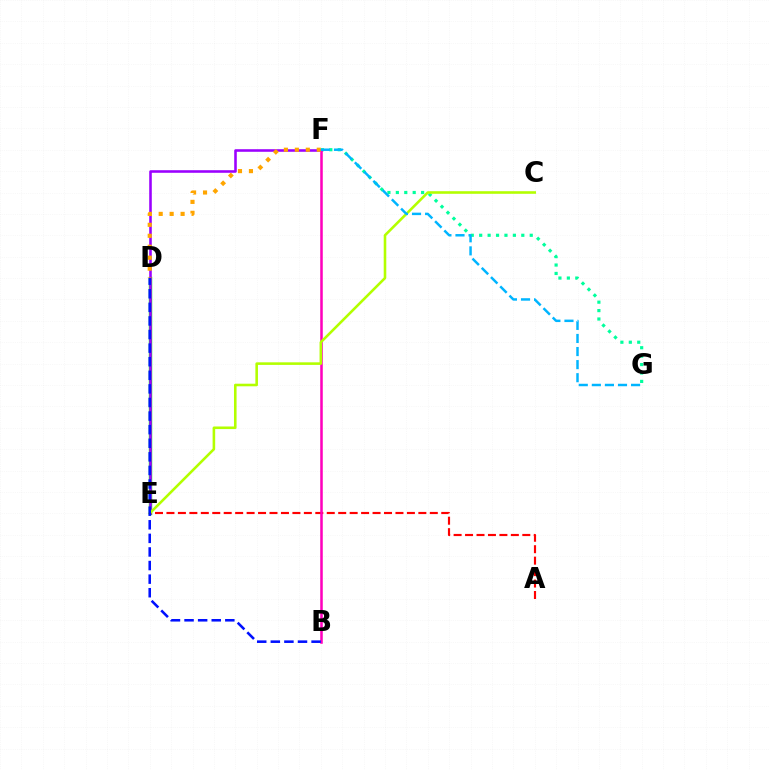{('D', 'E'): [{'color': '#08ff00', 'line_style': 'solid', 'thickness': 2.46}], ('F', 'G'): [{'color': '#00ff9d', 'line_style': 'dotted', 'thickness': 2.29}, {'color': '#00b5ff', 'line_style': 'dashed', 'thickness': 1.78}], ('E', 'F'): [{'color': '#9b00ff', 'line_style': 'solid', 'thickness': 1.86}], ('A', 'E'): [{'color': '#ff0000', 'line_style': 'dashed', 'thickness': 1.56}], ('B', 'F'): [{'color': '#ff00bd', 'line_style': 'solid', 'thickness': 1.83}], ('D', 'F'): [{'color': '#ffa500', 'line_style': 'dotted', 'thickness': 2.98}], ('C', 'E'): [{'color': '#b3ff00', 'line_style': 'solid', 'thickness': 1.86}], ('B', 'D'): [{'color': '#0010ff', 'line_style': 'dashed', 'thickness': 1.85}]}